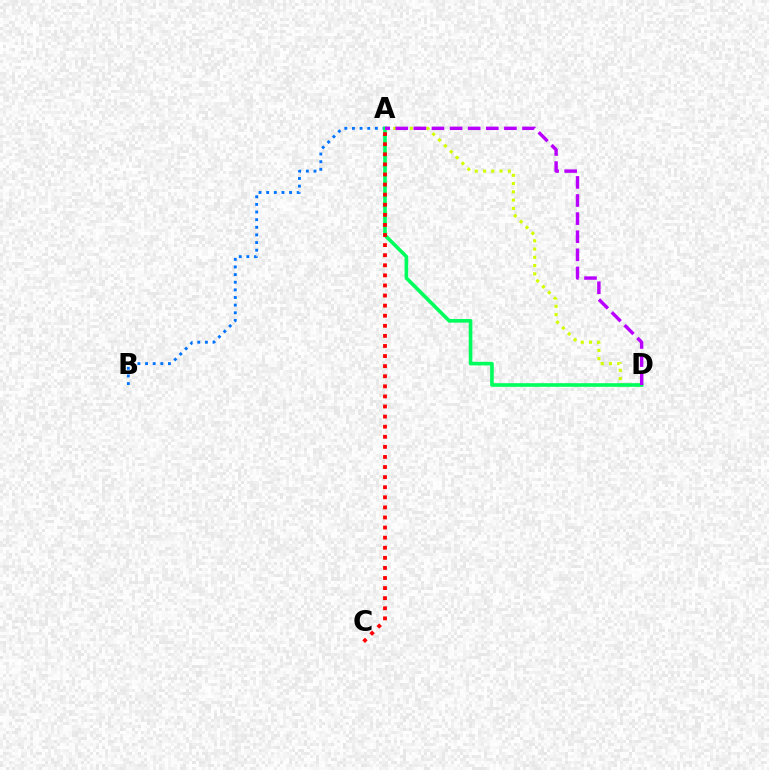{('A', 'D'): [{'color': '#d1ff00', 'line_style': 'dotted', 'thickness': 2.24}, {'color': '#00ff5c', 'line_style': 'solid', 'thickness': 2.6}, {'color': '#b900ff', 'line_style': 'dashed', 'thickness': 2.46}], ('A', 'B'): [{'color': '#0074ff', 'line_style': 'dotted', 'thickness': 2.07}], ('A', 'C'): [{'color': '#ff0000', 'line_style': 'dotted', 'thickness': 2.74}]}